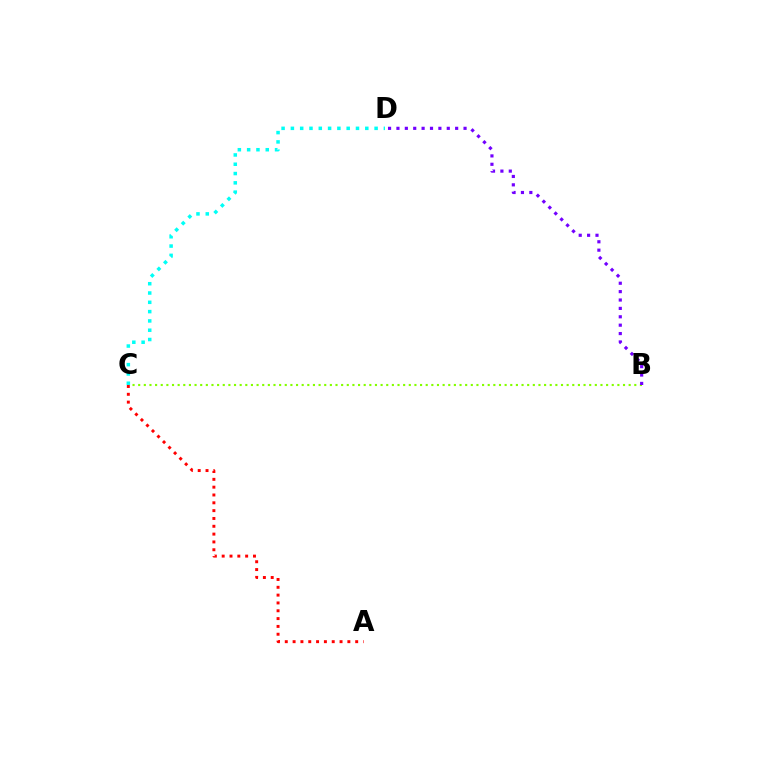{('B', 'C'): [{'color': '#84ff00', 'line_style': 'dotted', 'thickness': 1.53}], ('A', 'C'): [{'color': '#ff0000', 'line_style': 'dotted', 'thickness': 2.13}], ('B', 'D'): [{'color': '#7200ff', 'line_style': 'dotted', 'thickness': 2.28}], ('C', 'D'): [{'color': '#00fff6', 'line_style': 'dotted', 'thickness': 2.53}]}